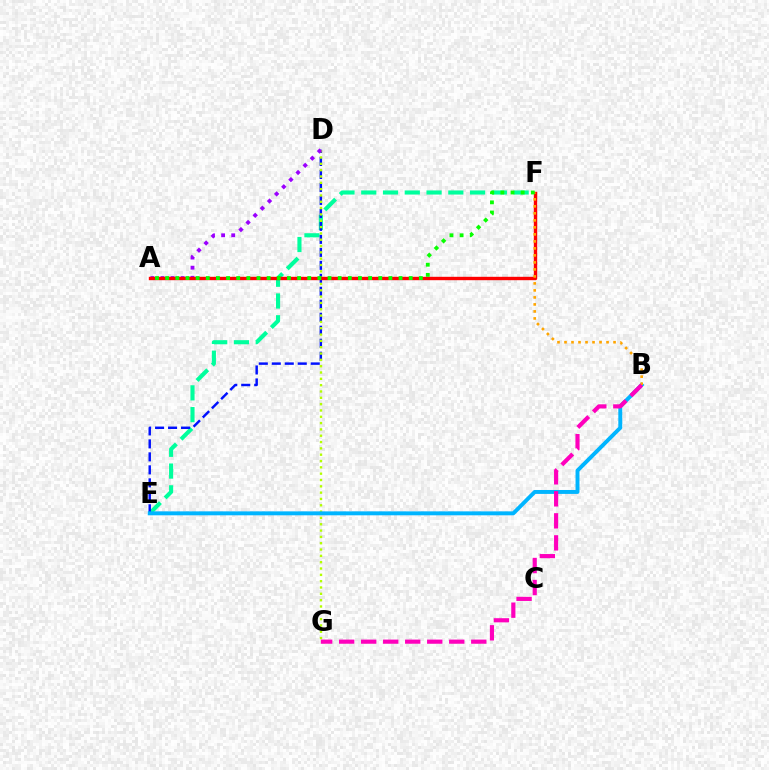{('E', 'F'): [{'color': '#00ff9d', 'line_style': 'dashed', 'thickness': 2.96}], ('D', 'E'): [{'color': '#0010ff', 'line_style': 'dashed', 'thickness': 1.76}], ('D', 'G'): [{'color': '#b3ff00', 'line_style': 'dotted', 'thickness': 1.72}], ('A', 'D'): [{'color': '#9b00ff', 'line_style': 'dotted', 'thickness': 2.74}], ('B', 'E'): [{'color': '#00b5ff', 'line_style': 'solid', 'thickness': 2.83}], ('A', 'F'): [{'color': '#ff0000', 'line_style': 'solid', 'thickness': 2.43}, {'color': '#08ff00', 'line_style': 'dotted', 'thickness': 2.76}], ('B', 'F'): [{'color': '#ffa500', 'line_style': 'dotted', 'thickness': 1.9}], ('B', 'G'): [{'color': '#ff00bd', 'line_style': 'dashed', 'thickness': 2.99}]}